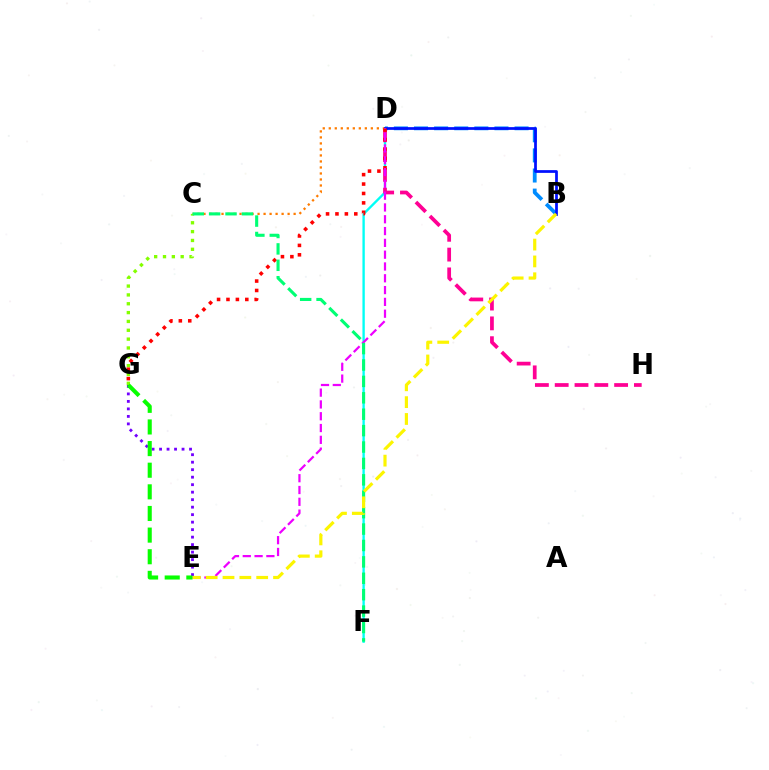{('B', 'D'): [{'color': '#008cff', 'line_style': 'dashed', 'thickness': 2.73}, {'color': '#0010ff', 'line_style': 'solid', 'thickness': 1.97}], ('D', 'F'): [{'color': '#00fff6', 'line_style': 'solid', 'thickness': 1.69}], ('D', 'H'): [{'color': '#ff0094', 'line_style': 'dashed', 'thickness': 2.69}], ('C', 'D'): [{'color': '#ff7c00', 'line_style': 'dotted', 'thickness': 1.63}], ('C', 'G'): [{'color': '#84ff00', 'line_style': 'dotted', 'thickness': 2.4}], ('D', 'G'): [{'color': '#ff0000', 'line_style': 'dotted', 'thickness': 2.56}], ('D', 'E'): [{'color': '#ee00ff', 'line_style': 'dashed', 'thickness': 1.6}], ('C', 'F'): [{'color': '#00ff74', 'line_style': 'dashed', 'thickness': 2.23}], ('E', 'G'): [{'color': '#7200ff', 'line_style': 'dotted', 'thickness': 2.04}, {'color': '#08ff00', 'line_style': 'dashed', 'thickness': 2.94}], ('B', 'E'): [{'color': '#fcf500', 'line_style': 'dashed', 'thickness': 2.29}]}